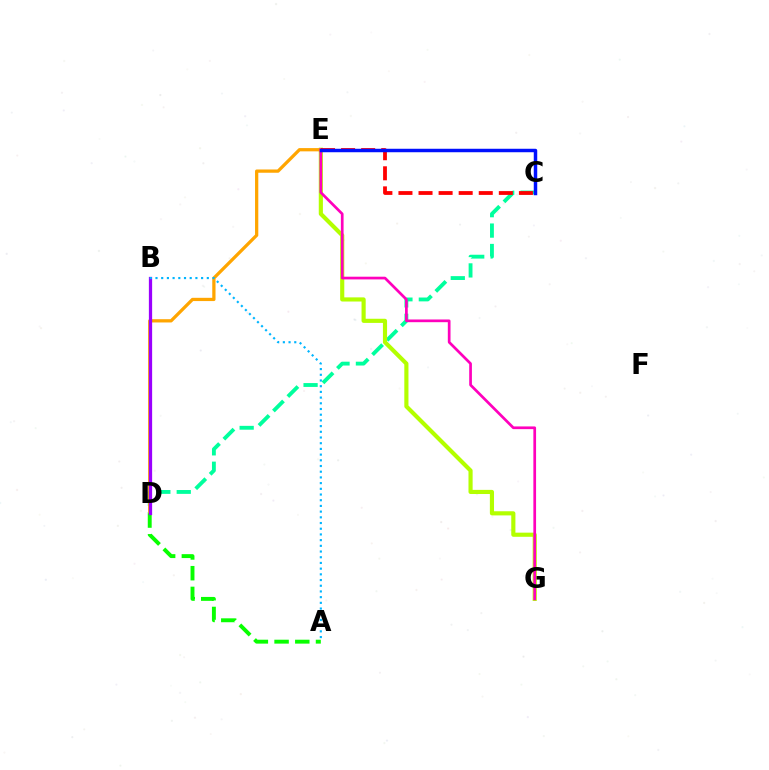{('C', 'D'): [{'color': '#00ff9d', 'line_style': 'dashed', 'thickness': 2.77}], ('E', 'G'): [{'color': '#b3ff00', 'line_style': 'solid', 'thickness': 2.98}, {'color': '#ff00bd', 'line_style': 'solid', 'thickness': 1.95}], ('D', 'E'): [{'color': '#ffa500', 'line_style': 'solid', 'thickness': 2.35}], ('C', 'E'): [{'color': '#ff0000', 'line_style': 'dashed', 'thickness': 2.73}, {'color': '#0010ff', 'line_style': 'solid', 'thickness': 2.5}], ('A', 'D'): [{'color': '#08ff00', 'line_style': 'dashed', 'thickness': 2.81}], ('B', 'D'): [{'color': '#9b00ff', 'line_style': 'solid', 'thickness': 2.35}], ('A', 'B'): [{'color': '#00b5ff', 'line_style': 'dotted', 'thickness': 1.55}]}